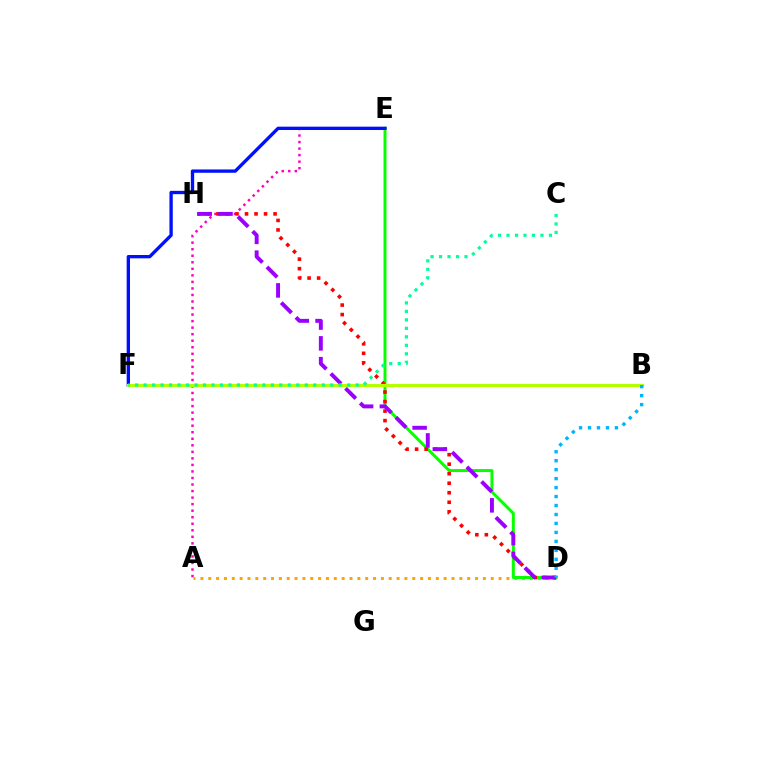{('A', 'E'): [{'color': '#ff00bd', 'line_style': 'dotted', 'thickness': 1.78}], ('A', 'D'): [{'color': '#ffa500', 'line_style': 'dotted', 'thickness': 2.13}], ('D', 'E'): [{'color': '#08ff00', 'line_style': 'solid', 'thickness': 2.15}], ('E', 'F'): [{'color': '#0010ff', 'line_style': 'solid', 'thickness': 2.4}], ('D', 'H'): [{'color': '#ff0000', 'line_style': 'dotted', 'thickness': 2.59}, {'color': '#9b00ff', 'line_style': 'dashed', 'thickness': 2.83}], ('B', 'F'): [{'color': '#b3ff00', 'line_style': 'solid', 'thickness': 2.27}], ('B', 'D'): [{'color': '#00b5ff', 'line_style': 'dotted', 'thickness': 2.44}], ('C', 'F'): [{'color': '#00ff9d', 'line_style': 'dotted', 'thickness': 2.3}]}